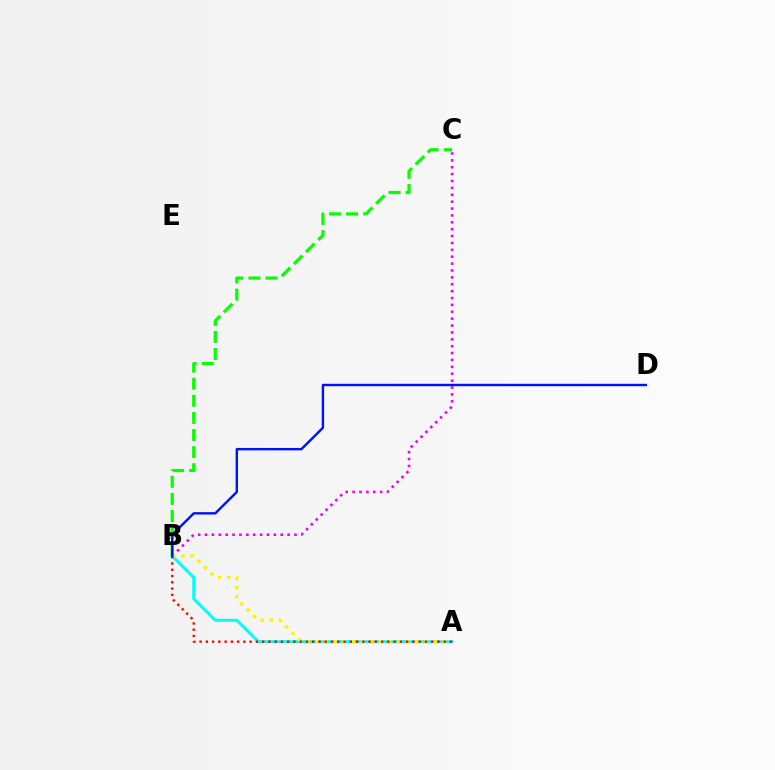{('A', 'B'): [{'color': '#00fff6', 'line_style': 'solid', 'thickness': 2.14}, {'color': '#fcf500', 'line_style': 'dotted', 'thickness': 2.47}, {'color': '#ff0000', 'line_style': 'dotted', 'thickness': 1.7}], ('B', 'C'): [{'color': '#ee00ff', 'line_style': 'dotted', 'thickness': 1.87}, {'color': '#08ff00', 'line_style': 'dashed', 'thickness': 2.32}], ('B', 'D'): [{'color': '#0010ff', 'line_style': 'solid', 'thickness': 1.73}]}